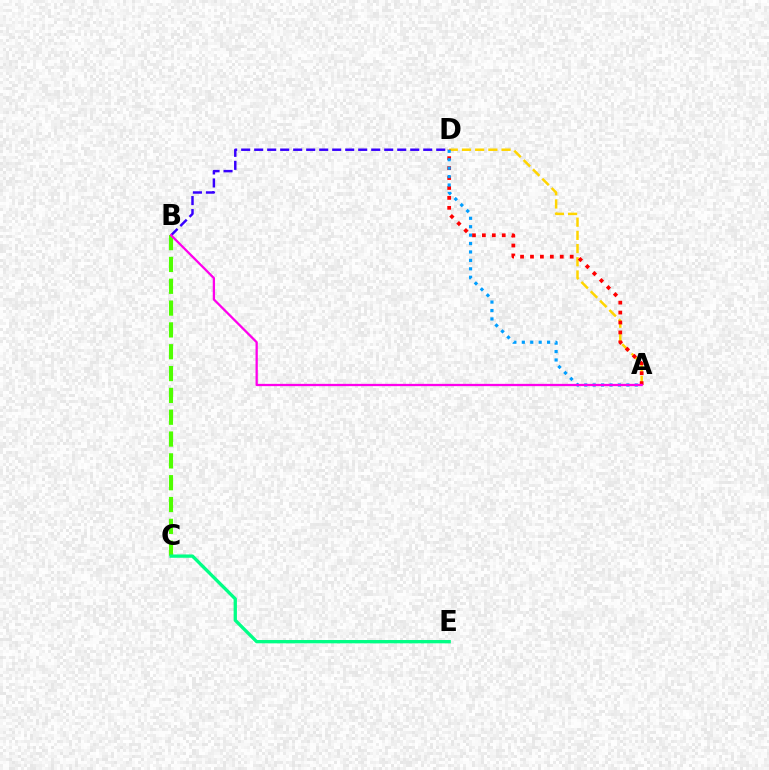{('B', 'C'): [{'color': '#4fff00', 'line_style': 'dashed', 'thickness': 2.96}], ('A', 'D'): [{'color': '#ffd500', 'line_style': 'dashed', 'thickness': 1.79}, {'color': '#ff0000', 'line_style': 'dotted', 'thickness': 2.7}, {'color': '#009eff', 'line_style': 'dotted', 'thickness': 2.29}], ('B', 'D'): [{'color': '#3700ff', 'line_style': 'dashed', 'thickness': 1.77}], ('A', 'B'): [{'color': '#ff00ed', 'line_style': 'solid', 'thickness': 1.64}], ('C', 'E'): [{'color': '#00ff86', 'line_style': 'solid', 'thickness': 2.38}]}